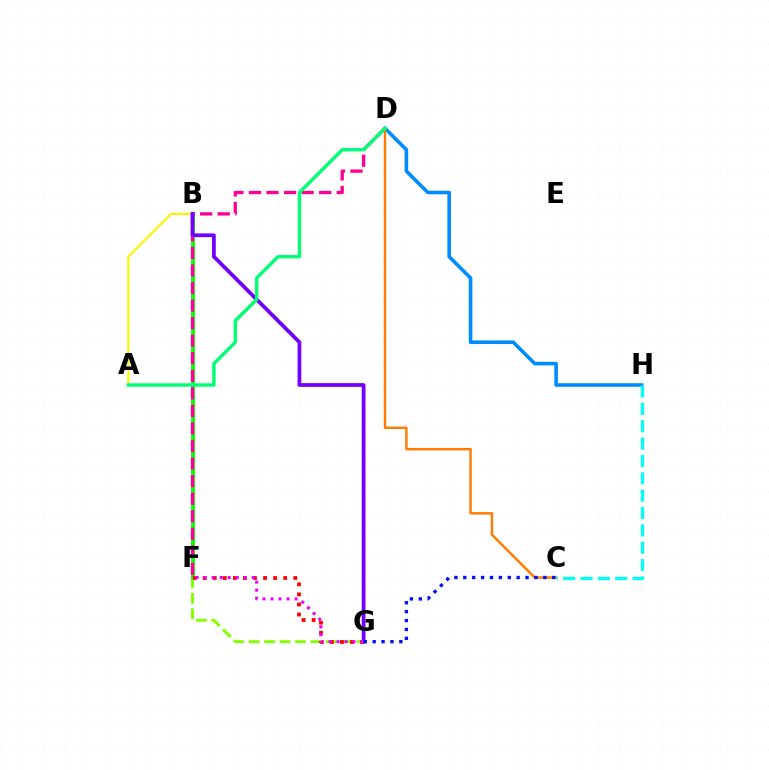{('F', 'G'): [{'color': '#84ff00', 'line_style': 'dashed', 'thickness': 2.09}, {'color': '#ff0000', 'line_style': 'dotted', 'thickness': 2.73}, {'color': '#ee00ff', 'line_style': 'dotted', 'thickness': 2.18}], ('B', 'F'): [{'color': '#08ff00', 'line_style': 'solid', 'thickness': 2.8}], ('D', 'H'): [{'color': '#008cff', 'line_style': 'solid', 'thickness': 2.58}], ('A', 'B'): [{'color': '#fcf500', 'line_style': 'solid', 'thickness': 1.54}], ('D', 'F'): [{'color': '#ff0094', 'line_style': 'dashed', 'thickness': 2.38}], ('C', 'D'): [{'color': '#ff7c00', 'line_style': 'solid', 'thickness': 1.75}], ('B', 'G'): [{'color': '#7200ff', 'line_style': 'solid', 'thickness': 2.7}], ('A', 'D'): [{'color': '#00ff74', 'line_style': 'solid', 'thickness': 2.45}], ('C', 'H'): [{'color': '#00fff6', 'line_style': 'dashed', 'thickness': 2.36}], ('C', 'G'): [{'color': '#0010ff', 'line_style': 'dotted', 'thickness': 2.42}]}